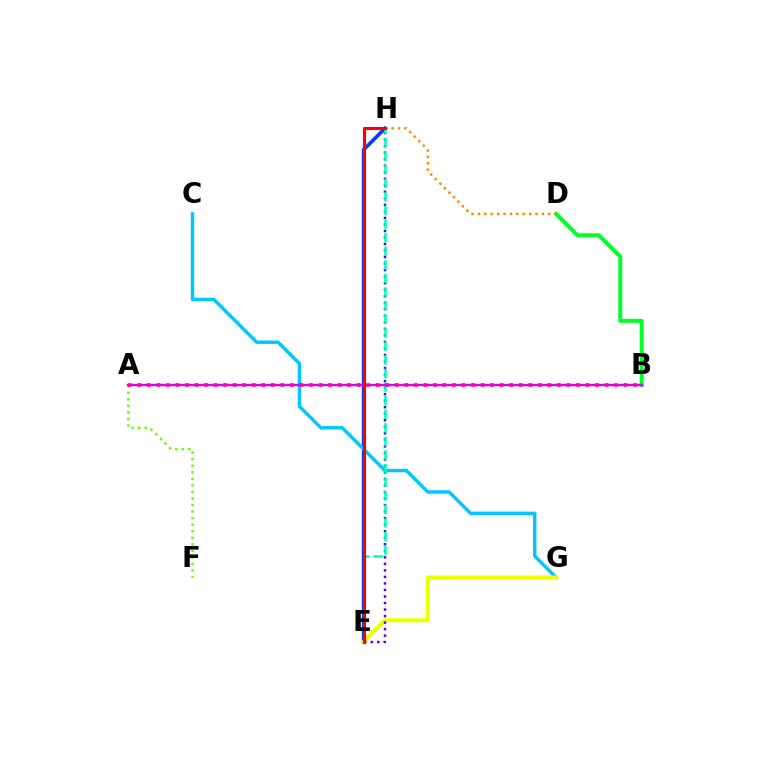{('A', 'F'): [{'color': '#66ff00', 'line_style': 'dotted', 'thickness': 1.78}], ('E', 'H'): [{'color': '#003fff', 'line_style': 'solid', 'thickness': 2.59}, {'color': '#4f00ff', 'line_style': 'dotted', 'thickness': 1.77}, {'color': '#00ffaf', 'line_style': 'dashed', 'thickness': 1.85}, {'color': '#ff0000', 'line_style': 'solid', 'thickness': 2.26}], ('B', 'D'): [{'color': '#00ff27', 'line_style': 'solid', 'thickness': 2.85}], ('C', 'G'): [{'color': '#00c7ff', 'line_style': 'solid', 'thickness': 2.46}], ('D', 'H'): [{'color': '#ff8800', 'line_style': 'dotted', 'thickness': 1.74}], ('E', 'G'): [{'color': '#eeff00', 'line_style': 'solid', 'thickness': 2.94}], ('A', 'B'): [{'color': '#d600ff', 'line_style': 'solid', 'thickness': 1.74}, {'color': '#ff00a0', 'line_style': 'dotted', 'thickness': 2.59}]}